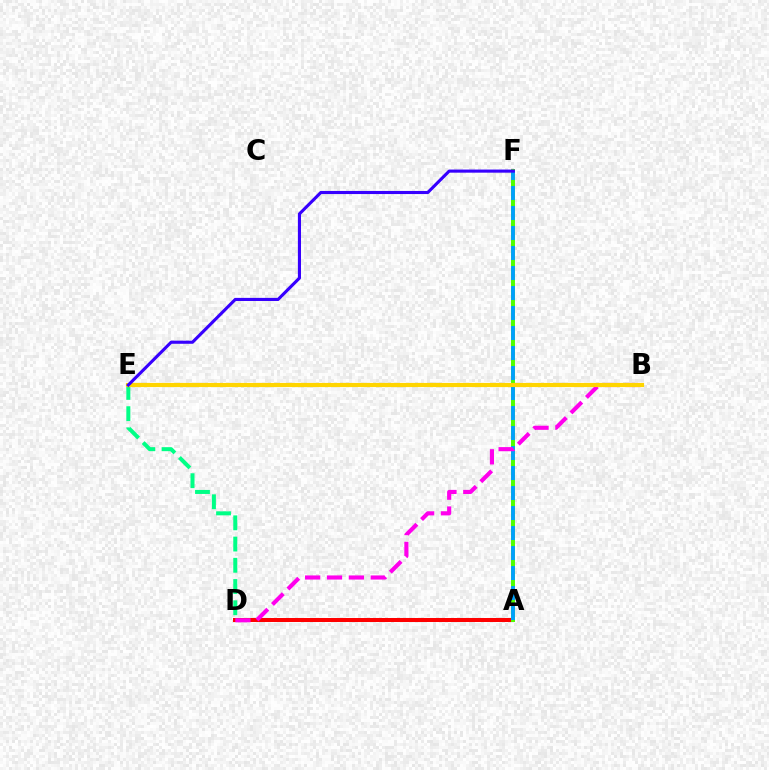{('A', 'D'): [{'color': '#ff0000', 'line_style': 'solid', 'thickness': 2.88}], ('D', 'E'): [{'color': '#00ff86', 'line_style': 'dashed', 'thickness': 2.88}], ('A', 'F'): [{'color': '#4fff00', 'line_style': 'solid', 'thickness': 2.85}, {'color': '#009eff', 'line_style': 'dashed', 'thickness': 2.72}], ('B', 'D'): [{'color': '#ff00ed', 'line_style': 'dashed', 'thickness': 2.97}], ('B', 'E'): [{'color': '#ffd500', 'line_style': 'solid', 'thickness': 2.99}], ('E', 'F'): [{'color': '#3700ff', 'line_style': 'solid', 'thickness': 2.24}]}